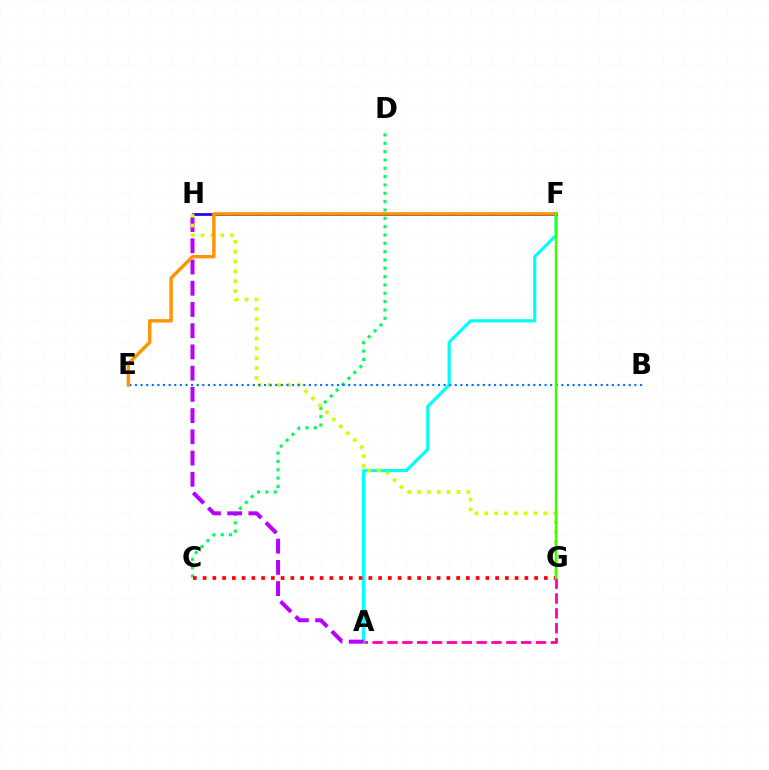{('C', 'D'): [{'color': '#00ff5c', 'line_style': 'dotted', 'thickness': 2.26}], ('A', 'F'): [{'color': '#00fff6', 'line_style': 'solid', 'thickness': 2.29}], ('F', 'H'): [{'color': '#2500ff', 'line_style': 'solid', 'thickness': 1.96}], ('A', 'H'): [{'color': '#b900ff', 'line_style': 'dashed', 'thickness': 2.88}], ('G', 'H'): [{'color': '#d1ff00', 'line_style': 'dotted', 'thickness': 2.67}], ('B', 'E'): [{'color': '#0074ff', 'line_style': 'dotted', 'thickness': 1.52}], ('E', 'F'): [{'color': '#ff9400', 'line_style': 'solid', 'thickness': 2.46}], ('C', 'G'): [{'color': '#ff0000', 'line_style': 'dotted', 'thickness': 2.65}], ('A', 'G'): [{'color': '#ff00ac', 'line_style': 'dashed', 'thickness': 2.02}], ('F', 'G'): [{'color': '#3dff00', 'line_style': 'solid', 'thickness': 1.76}]}